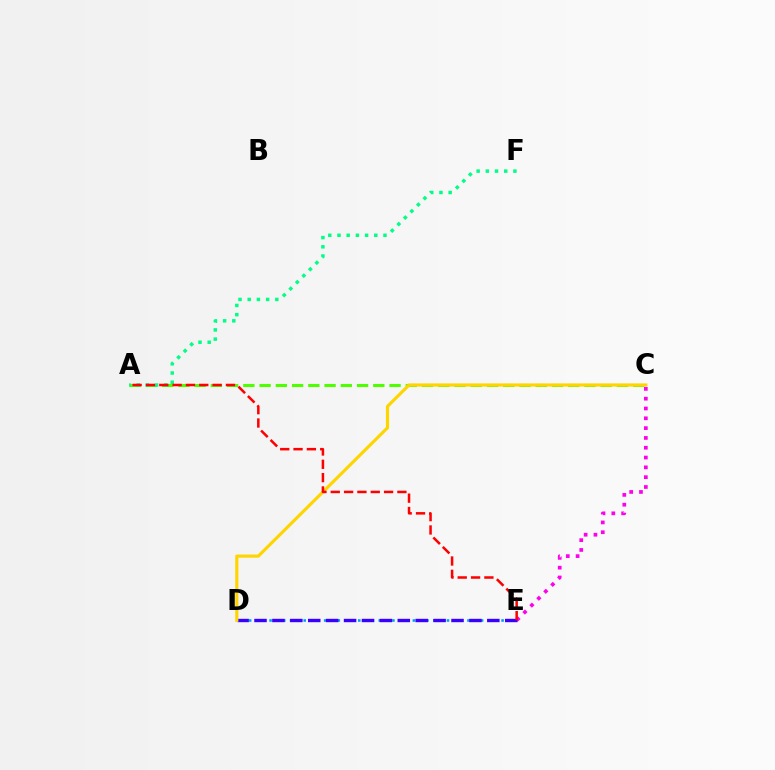{('D', 'E'): [{'color': '#009eff', 'line_style': 'dotted', 'thickness': 1.85}, {'color': '#3700ff', 'line_style': 'dashed', 'thickness': 2.43}], ('A', 'C'): [{'color': '#4fff00', 'line_style': 'dashed', 'thickness': 2.21}], ('A', 'F'): [{'color': '#00ff86', 'line_style': 'dotted', 'thickness': 2.5}], ('C', 'E'): [{'color': '#ff00ed', 'line_style': 'dotted', 'thickness': 2.67}], ('C', 'D'): [{'color': '#ffd500', 'line_style': 'solid', 'thickness': 2.27}], ('A', 'E'): [{'color': '#ff0000', 'line_style': 'dashed', 'thickness': 1.81}]}